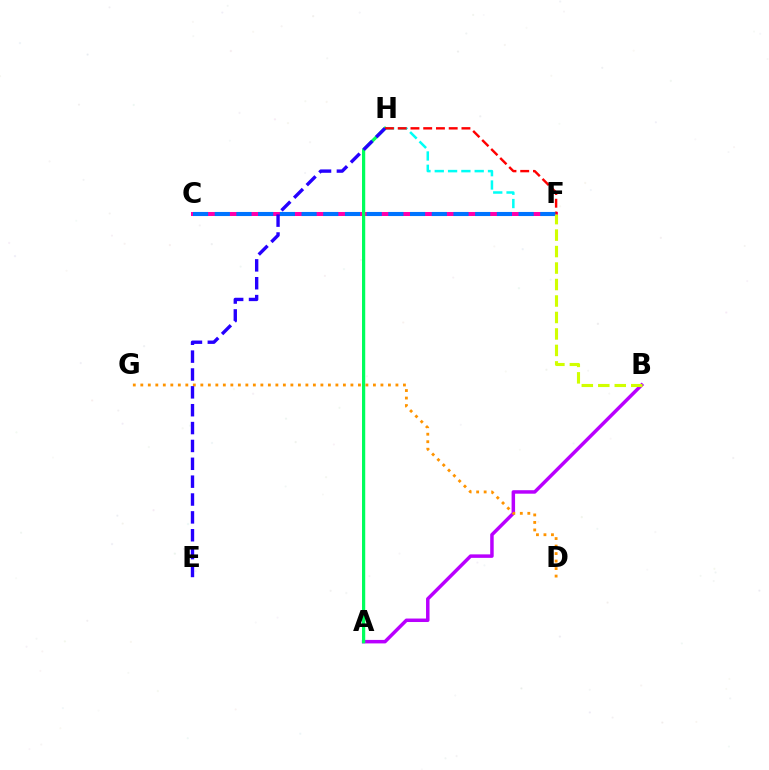{('A', 'B'): [{'color': '#b900ff', 'line_style': 'solid', 'thickness': 2.51}], ('F', 'H'): [{'color': '#00fff6', 'line_style': 'dashed', 'thickness': 1.81}, {'color': '#ff0000', 'line_style': 'dashed', 'thickness': 1.73}], ('C', 'F'): [{'color': '#3dff00', 'line_style': 'solid', 'thickness': 2.11}, {'color': '#ff00ac', 'line_style': 'solid', 'thickness': 2.87}, {'color': '#0074ff', 'line_style': 'dashed', 'thickness': 2.95}], ('A', 'H'): [{'color': '#00ff5c', 'line_style': 'solid', 'thickness': 2.32}], ('D', 'G'): [{'color': '#ff9400', 'line_style': 'dotted', 'thickness': 2.04}], ('B', 'F'): [{'color': '#d1ff00', 'line_style': 'dashed', 'thickness': 2.24}], ('E', 'H'): [{'color': '#2500ff', 'line_style': 'dashed', 'thickness': 2.43}]}